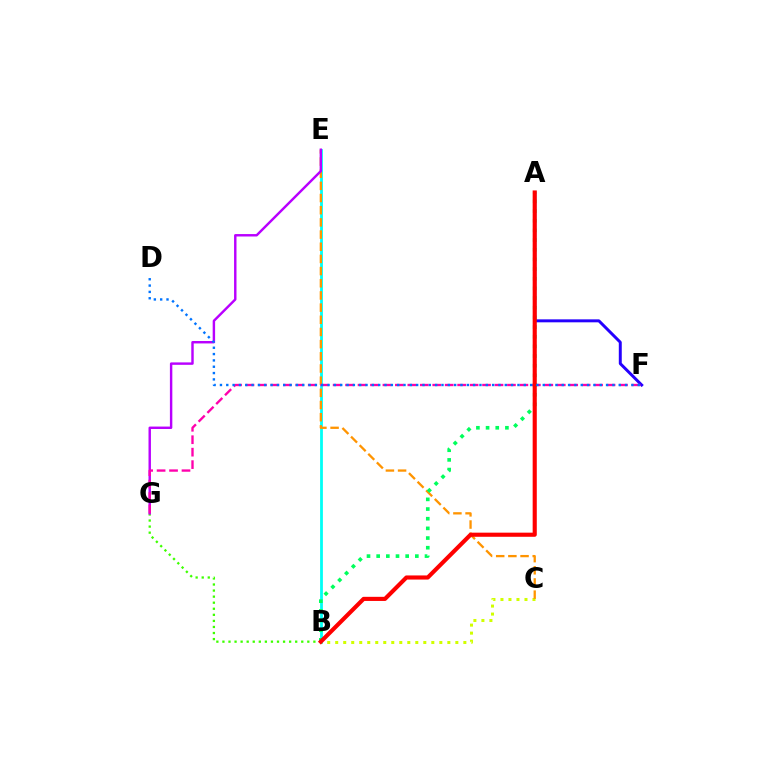{('B', 'E'): [{'color': '#00fff6', 'line_style': 'solid', 'thickness': 2.01}], ('B', 'G'): [{'color': '#3dff00', 'line_style': 'dotted', 'thickness': 1.65}], ('A', 'F'): [{'color': '#2500ff', 'line_style': 'solid', 'thickness': 2.13}], ('B', 'C'): [{'color': '#d1ff00', 'line_style': 'dotted', 'thickness': 2.18}], ('C', 'E'): [{'color': '#ff9400', 'line_style': 'dashed', 'thickness': 1.65}], ('E', 'G'): [{'color': '#b900ff', 'line_style': 'solid', 'thickness': 1.75}], ('F', 'G'): [{'color': '#ff00ac', 'line_style': 'dashed', 'thickness': 1.69}], ('A', 'B'): [{'color': '#00ff5c', 'line_style': 'dotted', 'thickness': 2.63}, {'color': '#ff0000', 'line_style': 'solid', 'thickness': 2.97}], ('D', 'F'): [{'color': '#0074ff', 'line_style': 'dotted', 'thickness': 1.72}]}